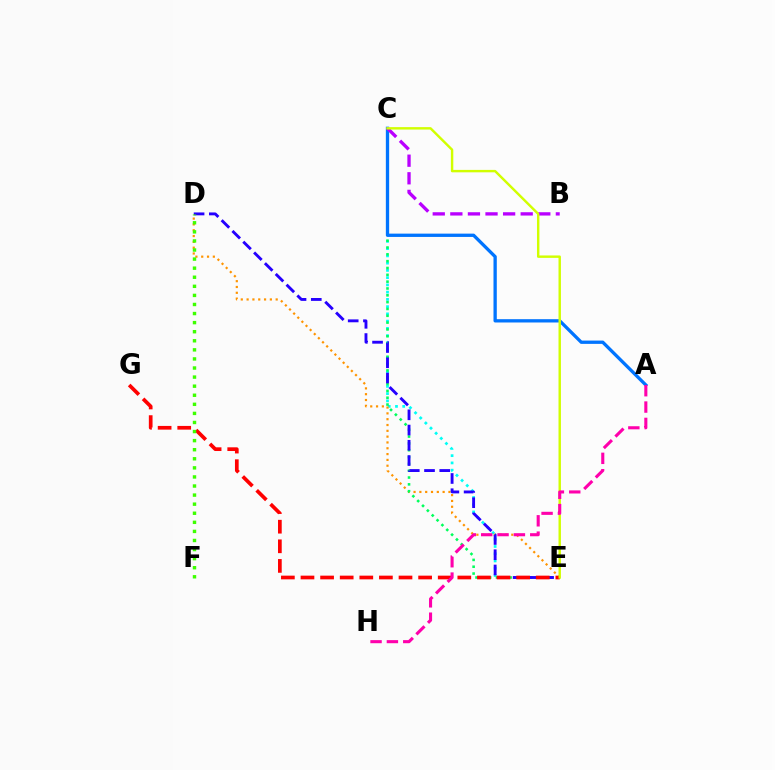{('C', 'E'): [{'color': '#00fff6', 'line_style': 'dotted', 'thickness': 1.97}, {'color': '#00ff5c', 'line_style': 'dotted', 'thickness': 1.86}, {'color': '#d1ff00', 'line_style': 'solid', 'thickness': 1.75}], ('D', 'E'): [{'color': '#ff9400', 'line_style': 'dotted', 'thickness': 1.58}, {'color': '#2500ff', 'line_style': 'dashed', 'thickness': 2.07}], ('A', 'C'): [{'color': '#0074ff', 'line_style': 'solid', 'thickness': 2.38}], ('E', 'G'): [{'color': '#ff0000', 'line_style': 'dashed', 'thickness': 2.66}], ('D', 'F'): [{'color': '#3dff00', 'line_style': 'dotted', 'thickness': 2.47}], ('B', 'C'): [{'color': '#b900ff', 'line_style': 'dashed', 'thickness': 2.39}], ('A', 'H'): [{'color': '#ff00ac', 'line_style': 'dashed', 'thickness': 2.22}]}